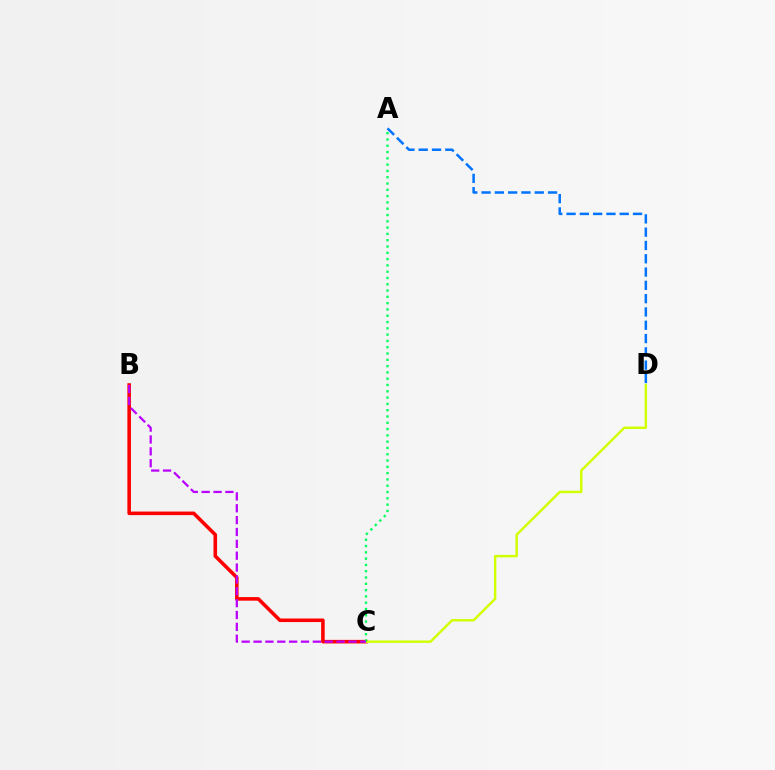{('B', 'C'): [{'color': '#ff0000', 'line_style': 'solid', 'thickness': 2.57}, {'color': '#b900ff', 'line_style': 'dashed', 'thickness': 1.61}], ('C', 'D'): [{'color': '#d1ff00', 'line_style': 'solid', 'thickness': 1.75}], ('A', 'D'): [{'color': '#0074ff', 'line_style': 'dashed', 'thickness': 1.81}], ('A', 'C'): [{'color': '#00ff5c', 'line_style': 'dotted', 'thickness': 1.71}]}